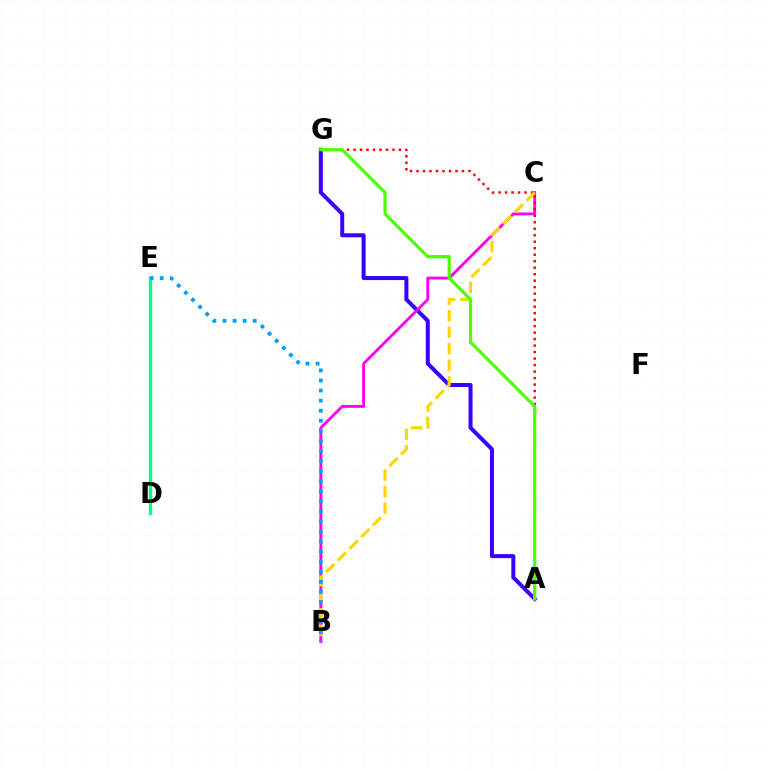{('A', 'G'): [{'color': '#3700ff', 'line_style': 'solid', 'thickness': 2.88}, {'color': '#ff0000', 'line_style': 'dotted', 'thickness': 1.76}, {'color': '#4fff00', 'line_style': 'solid', 'thickness': 2.32}], ('D', 'E'): [{'color': '#00ff86', 'line_style': 'solid', 'thickness': 2.41}], ('B', 'C'): [{'color': '#ff00ed', 'line_style': 'solid', 'thickness': 2.05}, {'color': '#ffd500', 'line_style': 'dashed', 'thickness': 2.25}], ('B', 'E'): [{'color': '#009eff', 'line_style': 'dotted', 'thickness': 2.74}]}